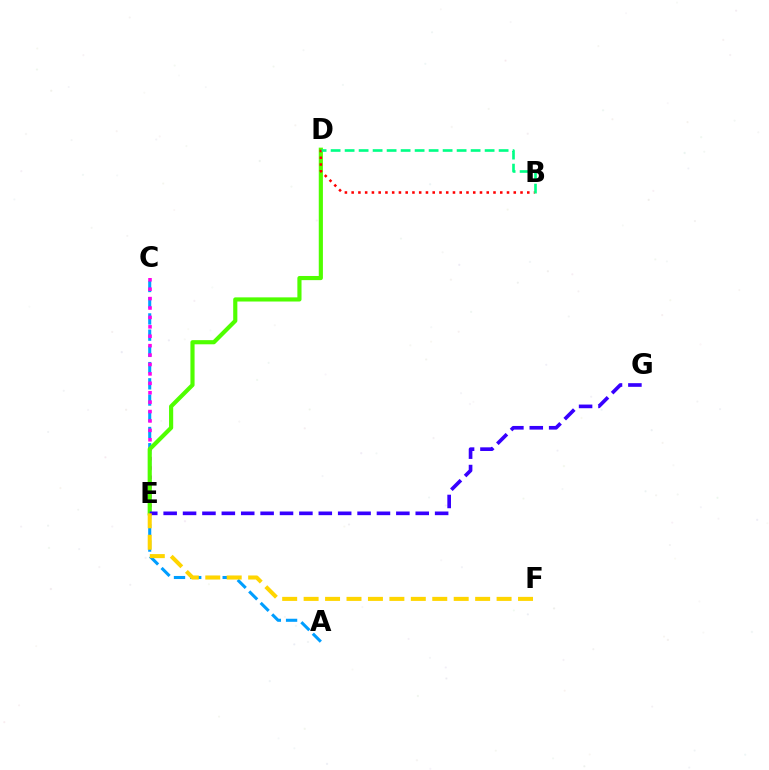{('A', 'C'): [{'color': '#009eff', 'line_style': 'dashed', 'thickness': 2.2}], ('C', 'E'): [{'color': '#ff00ed', 'line_style': 'dotted', 'thickness': 2.56}], ('D', 'E'): [{'color': '#4fff00', 'line_style': 'solid', 'thickness': 2.99}], ('E', 'G'): [{'color': '#3700ff', 'line_style': 'dashed', 'thickness': 2.63}], ('E', 'F'): [{'color': '#ffd500', 'line_style': 'dashed', 'thickness': 2.91}], ('B', 'D'): [{'color': '#ff0000', 'line_style': 'dotted', 'thickness': 1.84}, {'color': '#00ff86', 'line_style': 'dashed', 'thickness': 1.9}]}